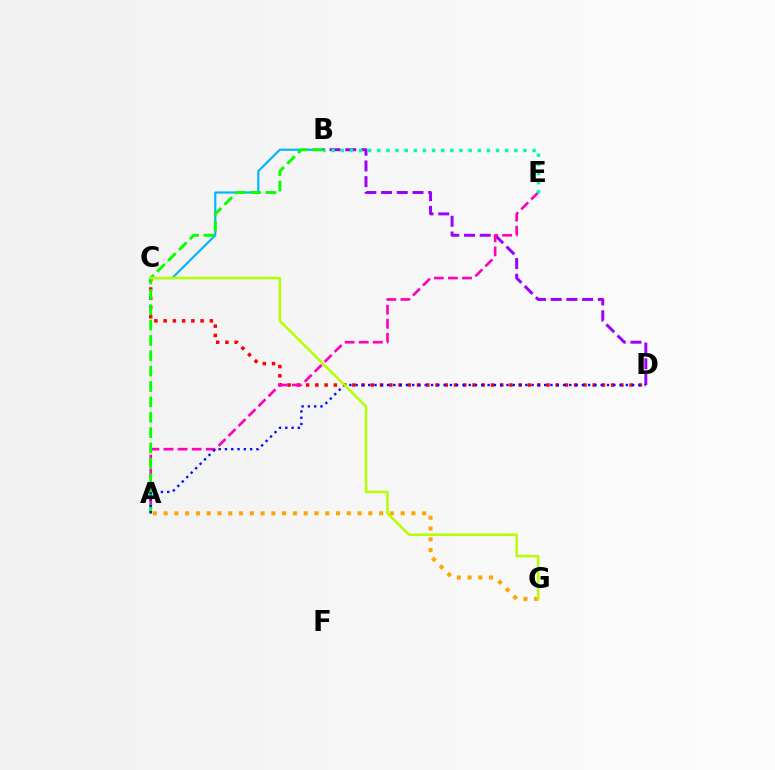{('C', 'D'): [{'color': '#ff0000', 'line_style': 'dotted', 'thickness': 2.51}], ('B', 'C'): [{'color': '#00b5ff', 'line_style': 'solid', 'thickness': 1.55}], ('B', 'D'): [{'color': '#9b00ff', 'line_style': 'dashed', 'thickness': 2.13}], ('A', 'E'): [{'color': '#ff00bd', 'line_style': 'dashed', 'thickness': 1.91}], ('A', 'B'): [{'color': '#08ff00', 'line_style': 'dashed', 'thickness': 2.09}], ('A', 'D'): [{'color': '#0010ff', 'line_style': 'dotted', 'thickness': 1.71}], ('B', 'E'): [{'color': '#00ff9d', 'line_style': 'dotted', 'thickness': 2.48}], ('A', 'G'): [{'color': '#ffa500', 'line_style': 'dotted', 'thickness': 2.93}], ('C', 'G'): [{'color': '#b3ff00', 'line_style': 'solid', 'thickness': 1.81}]}